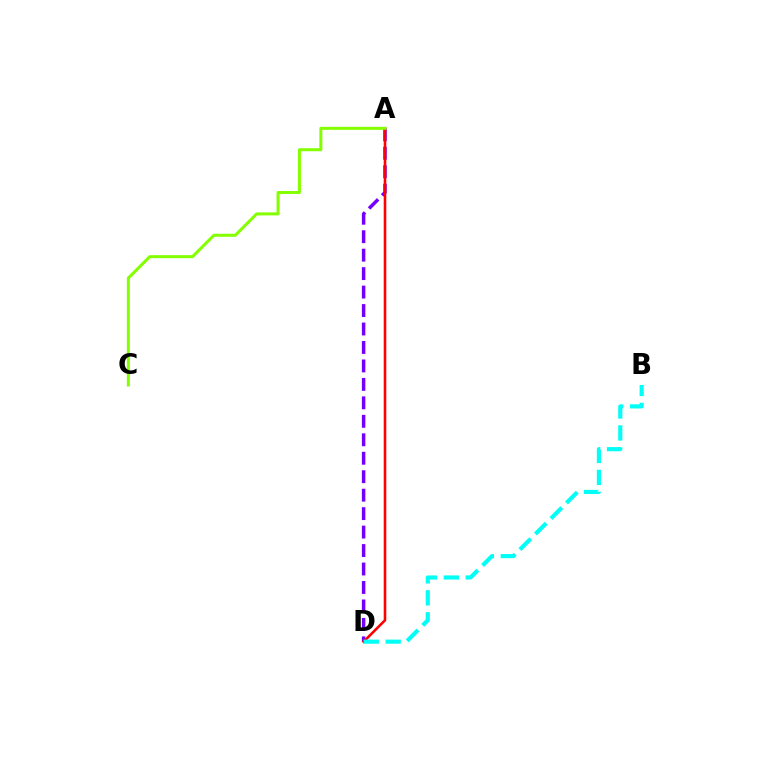{('A', 'D'): [{'color': '#7200ff', 'line_style': 'dashed', 'thickness': 2.51}, {'color': '#ff0000', 'line_style': 'solid', 'thickness': 1.86}], ('A', 'C'): [{'color': '#84ff00', 'line_style': 'solid', 'thickness': 2.17}], ('B', 'D'): [{'color': '#00fff6', 'line_style': 'dashed', 'thickness': 2.98}]}